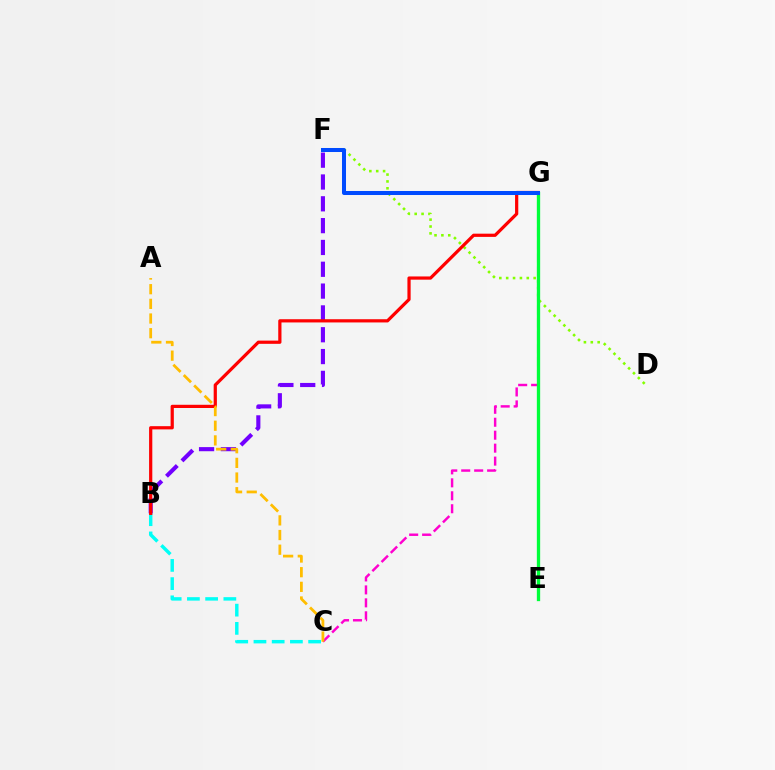{('B', 'F'): [{'color': '#7200ff', 'line_style': 'dashed', 'thickness': 2.96}], ('C', 'G'): [{'color': '#ff00cf', 'line_style': 'dashed', 'thickness': 1.76}], ('D', 'F'): [{'color': '#84ff00', 'line_style': 'dotted', 'thickness': 1.87}], ('B', 'C'): [{'color': '#00fff6', 'line_style': 'dashed', 'thickness': 2.48}], ('B', 'G'): [{'color': '#ff0000', 'line_style': 'solid', 'thickness': 2.31}], ('E', 'G'): [{'color': '#00ff39', 'line_style': 'solid', 'thickness': 2.39}], ('F', 'G'): [{'color': '#004bff', 'line_style': 'solid', 'thickness': 2.89}], ('A', 'C'): [{'color': '#ffbd00', 'line_style': 'dashed', 'thickness': 1.99}]}